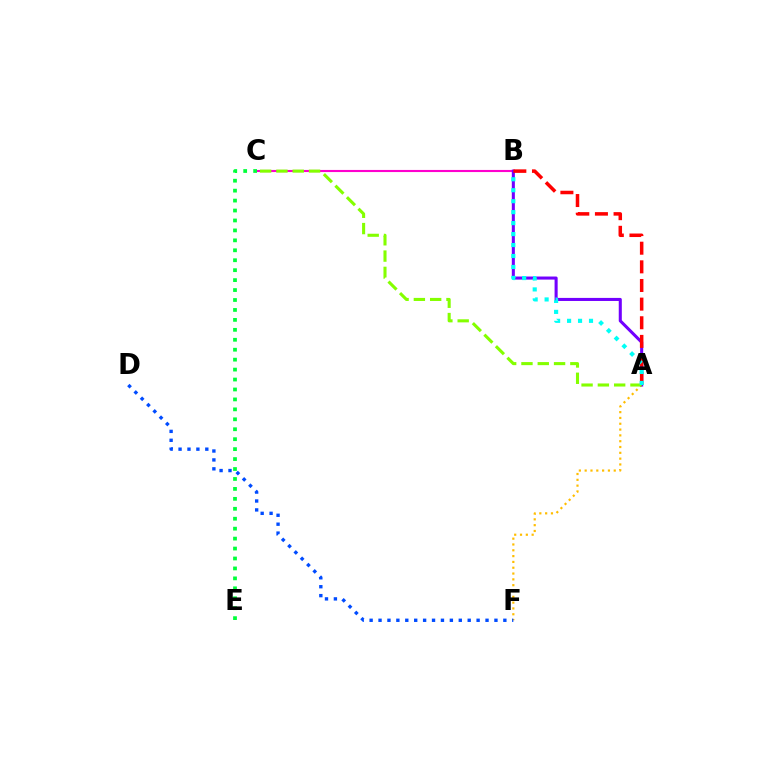{('A', 'F'): [{'color': '#ffbd00', 'line_style': 'dotted', 'thickness': 1.58}], ('B', 'C'): [{'color': '#ff00cf', 'line_style': 'solid', 'thickness': 1.52}], ('C', 'E'): [{'color': '#00ff39', 'line_style': 'dotted', 'thickness': 2.7}], ('A', 'B'): [{'color': '#7200ff', 'line_style': 'solid', 'thickness': 2.21}, {'color': '#ff0000', 'line_style': 'dashed', 'thickness': 2.53}, {'color': '#00fff6', 'line_style': 'dotted', 'thickness': 2.98}], ('D', 'F'): [{'color': '#004bff', 'line_style': 'dotted', 'thickness': 2.42}], ('A', 'C'): [{'color': '#84ff00', 'line_style': 'dashed', 'thickness': 2.21}]}